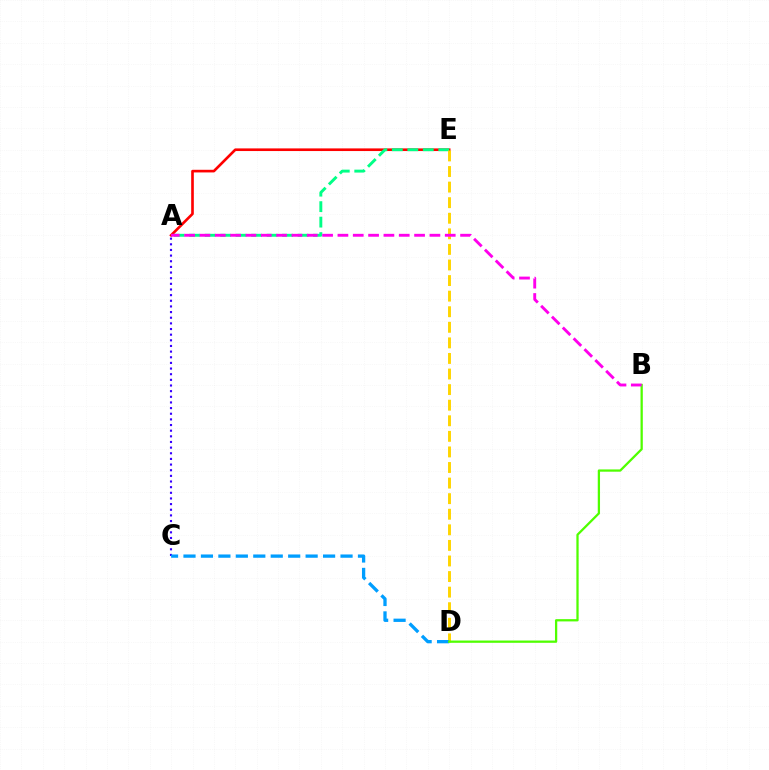{('A', 'C'): [{'color': '#3700ff', 'line_style': 'dotted', 'thickness': 1.53}], ('A', 'E'): [{'color': '#ff0000', 'line_style': 'solid', 'thickness': 1.9}, {'color': '#00ff86', 'line_style': 'dashed', 'thickness': 2.1}], ('D', 'E'): [{'color': '#ffd500', 'line_style': 'dashed', 'thickness': 2.12}], ('C', 'D'): [{'color': '#009eff', 'line_style': 'dashed', 'thickness': 2.37}], ('B', 'D'): [{'color': '#4fff00', 'line_style': 'solid', 'thickness': 1.63}], ('A', 'B'): [{'color': '#ff00ed', 'line_style': 'dashed', 'thickness': 2.08}]}